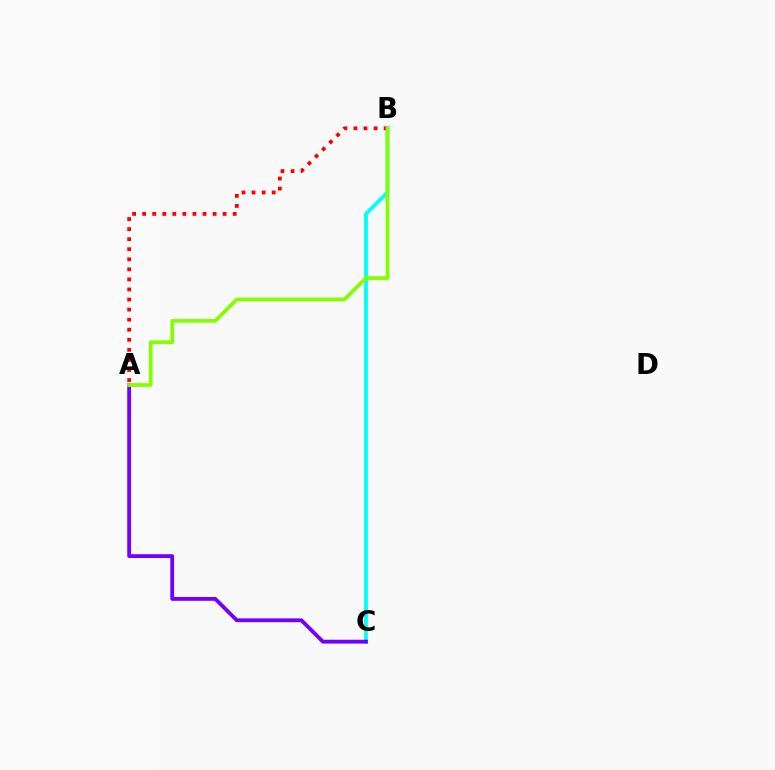{('B', 'C'): [{'color': '#00fff6', 'line_style': 'solid', 'thickness': 2.74}], ('A', 'B'): [{'color': '#ff0000', 'line_style': 'dotted', 'thickness': 2.73}, {'color': '#84ff00', 'line_style': 'solid', 'thickness': 2.7}], ('A', 'C'): [{'color': '#7200ff', 'line_style': 'solid', 'thickness': 2.76}]}